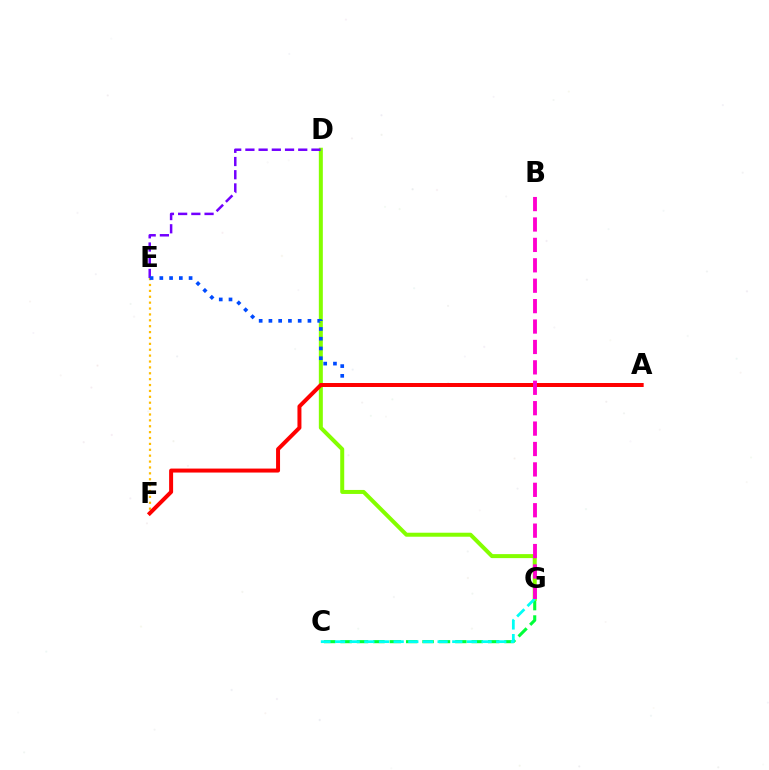{('C', 'G'): [{'color': '#00ff39', 'line_style': 'dashed', 'thickness': 2.23}, {'color': '#00fff6', 'line_style': 'dashed', 'thickness': 1.99}], ('D', 'G'): [{'color': '#84ff00', 'line_style': 'solid', 'thickness': 2.88}], ('D', 'E'): [{'color': '#7200ff', 'line_style': 'dashed', 'thickness': 1.79}], ('E', 'F'): [{'color': '#ffbd00', 'line_style': 'dotted', 'thickness': 1.6}], ('A', 'E'): [{'color': '#004bff', 'line_style': 'dotted', 'thickness': 2.65}], ('A', 'F'): [{'color': '#ff0000', 'line_style': 'solid', 'thickness': 2.87}], ('B', 'G'): [{'color': '#ff00cf', 'line_style': 'dashed', 'thickness': 2.77}]}